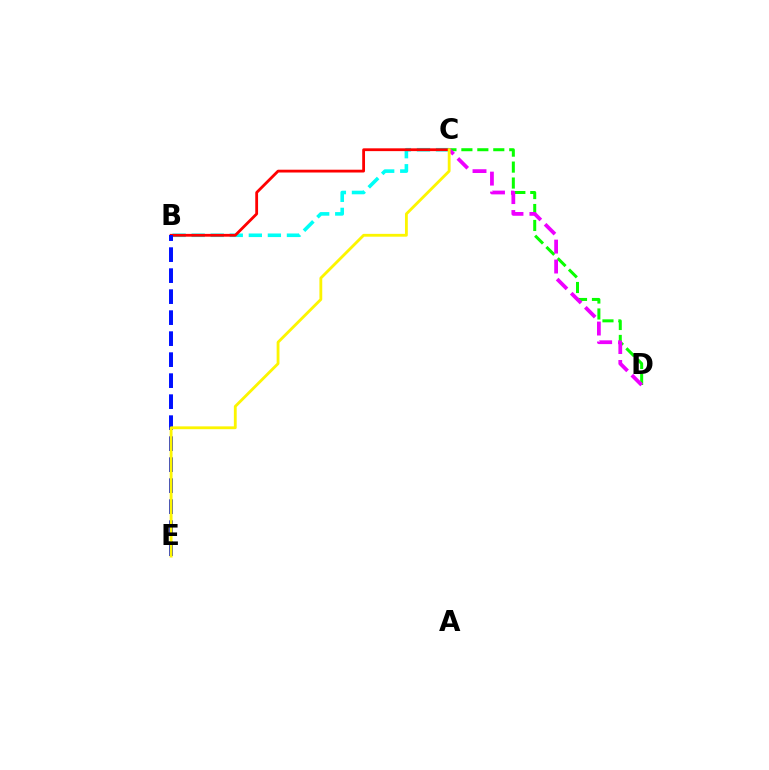{('B', 'C'): [{'color': '#00fff6', 'line_style': 'dashed', 'thickness': 2.59}, {'color': '#ff0000', 'line_style': 'solid', 'thickness': 2.02}], ('C', 'D'): [{'color': '#08ff00', 'line_style': 'dashed', 'thickness': 2.17}, {'color': '#ee00ff', 'line_style': 'dashed', 'thickness': 2.71}], ('B', 'E'): [{'color': '#0010ff', 'line_style': 'dashed', 'thickness': 2.85}], ('C', 'E'): [{'color': '#fcf500', 'line_style': 'solid', 'thickness': 2.03}]}